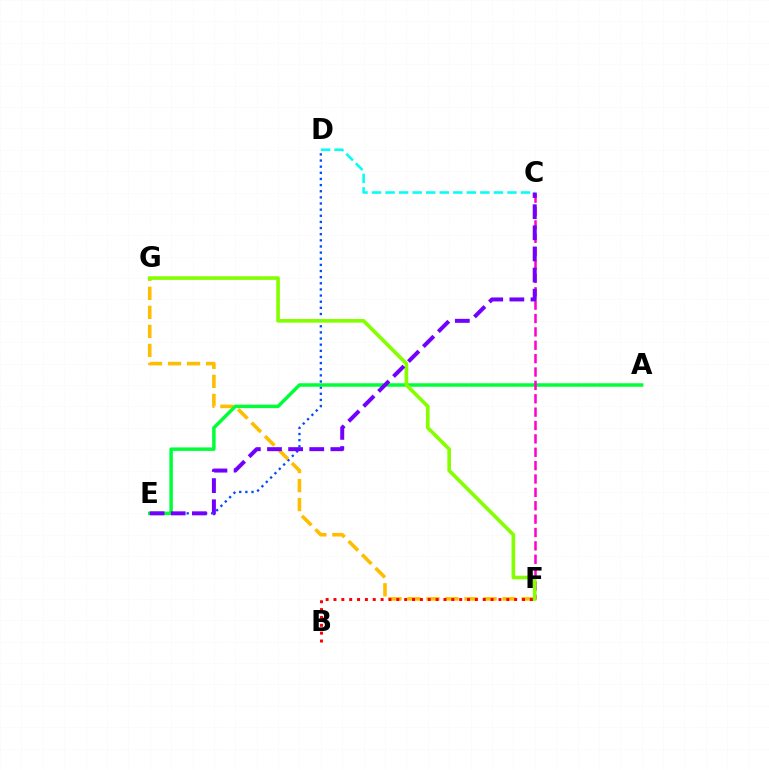{('D', 'E'): [{'color': '#004bff', 'line_style': 'dotted', 'thickness': 1.67}], ('F', 'G'): [{'color': '#ffbd00', 'line_style': 'dashed', 'thickness': 2.58}, {'color': '#84ff00', 'line_style': 'solid', 'thickness': 2.62}], ('B', 'F'): [{'color': '#ff0000', 'line_style': 'dotted', 'thickness': 2.13}], ('A', 'E'): [{'color': '#00ff39', 'line_style': 'solid', 'thickness': 2.51}], ('C', 'D'): [{'color': '#00fff6', 'line_style': 'dashed', 'thickness': 1.84}], ('C', 'F'): [{'color': '#ff00cf', 'line_style': 'dashed', 'thickness': 1.82}], ('C', 'E'): [{'color': '#7200ff', 'line_style': 'dashed', 'thickness': 2.87}]}